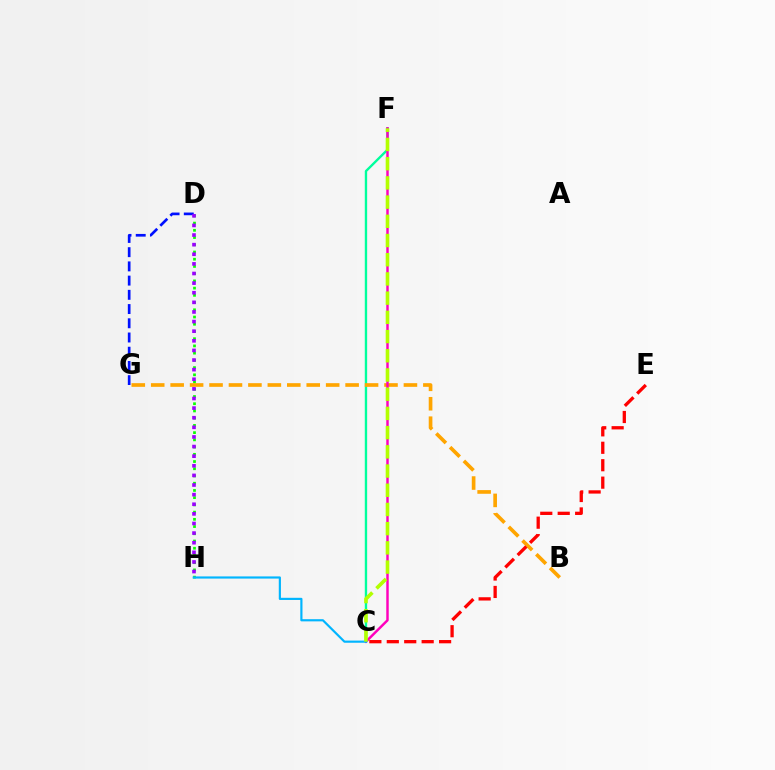{('C', 'F'): [{'color': '#00ff9d', 'line_style': 'solid', 'thickness': 1.7}, {'color': '#ff00bd', 'line_style': 'solid', 'thickness': 1.77}, {'color': '#b3ff00', 'line_style': 'dashed', 'thickness': 2.61}], ('D', 'G'): [{'color': '#0010ff', 'line_style': 'dashed', 'thickness': 1.93}], ('D', 'H'): [{'color': '#08ff00', 'line_style': 'dotted', 'thickness': 1.96}, {'color': '#9b00ff', 'line_style': 'dotted', 'thickness': 2.61}], ('B', 'G'): [{'color': '#ffa500', 'line_style': 'dashed', 'thickness': 2.64}], ('C', 'H'): [{'color': '#00b5ff', 'line_style': 'solid', 'thickness': 1.56}], ('C', 'E'): [{'color': '#ff0000', 'line_style': 'dashed', 'thickness': 2.37}]}